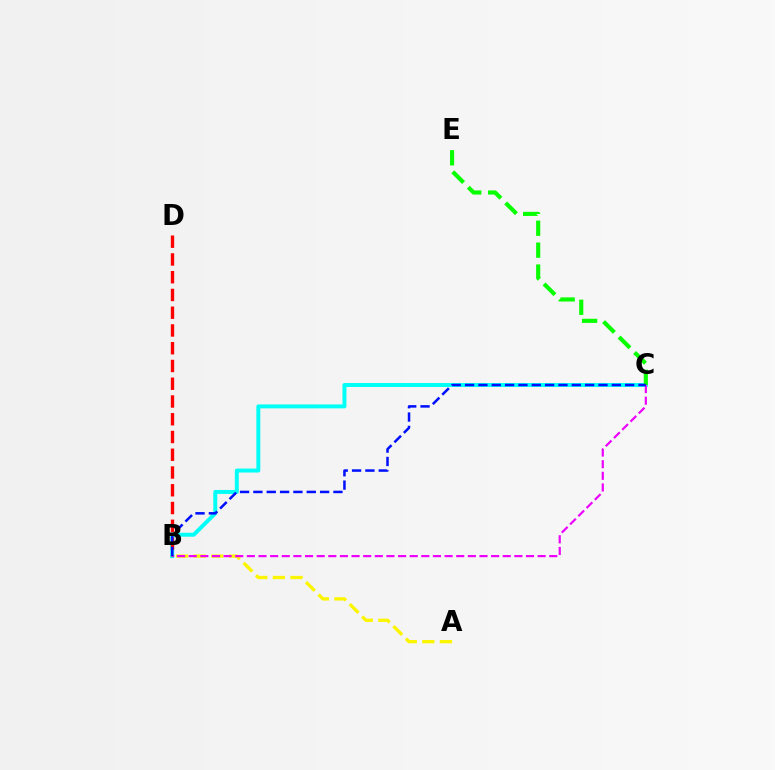{('B', 'C'): [{'color': '#00fff6', 'line_style': 'solid', 'thickness': 2.84}, {'color': '#ee00ff', 'line_style': 'dashed', 'thickness': 1.58}, {'color': '#0010ff', 'line_style': 'dashed', 'thickness': 1.81}], ('A', 'B'): [{'color': '#fcf500', 'line_style': 'dashed', 'thickness': 2.39}], ('B', 'D'): [{'color': '#ff0000', 'line_style': 'dashed', 'thickness': 2.41}], ('C', 'E'): [{'color': '#08ff00', 'line_style': 'dashed', 'thickness': 2.98}]}